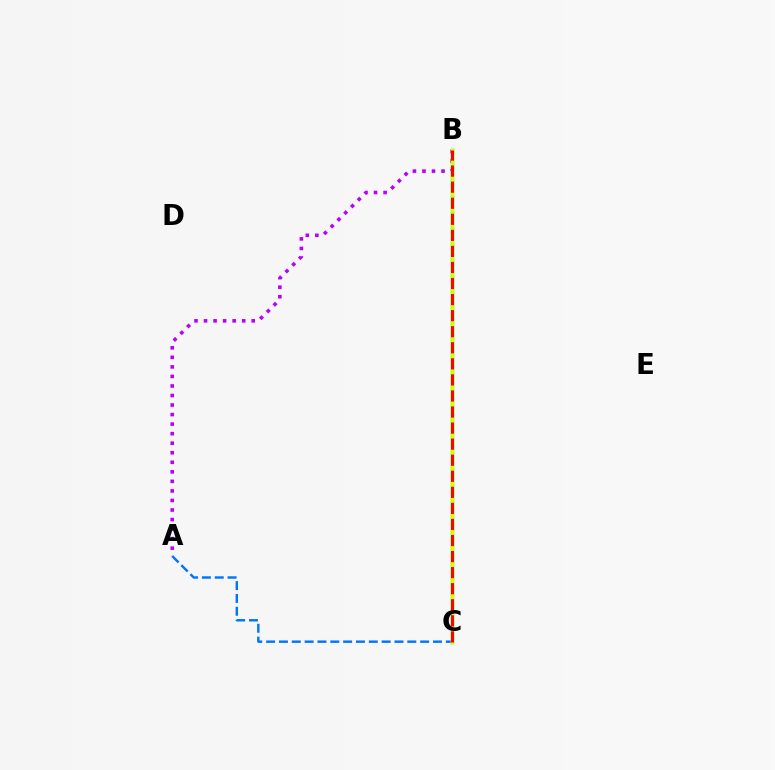{('A', 'C'): [{'color': '#0074ff', 'line_style': 'dashed', 'thickness': 1.74}], ('B', 'C'): [{'color': '#00ff5c', 'line_style': 'solid', 'thickness': 2.44}, {'color': '#d1ff00', 'line_style': 'solid', 'thickness': 2.51}, {'color': '#ff0000', 'line_style': 'dashed', 'thickness': 2.18}], ('A', 'B'): [{'color': '#b900ff', 'line_style': 'dotted', 'thickness': 2.59}]}